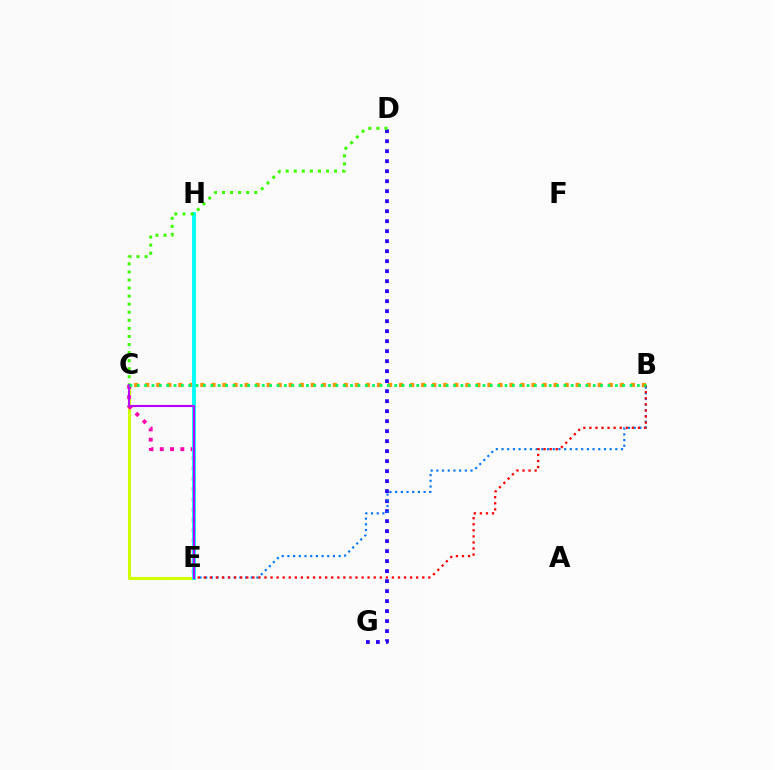{('D', 'G'): [{'color': '#2500ff', 'line_style': 'dotted', 'thickness': 2.72}], ('C', 'E'): [{'color': '#d1ff00', 'line_style': 'solid', 'thickness': 2.22}, {'color': '#ff00ac', 'line_style': 'dotted', 'thickness': 2.79}, {'color': '#b900ff', 'line_style': 'solid', 'thickness': 1.51}], ('B', 'C'): [{'color': '#ff9400', 'line_style': 'dotted', 'thickness': 3.0}, {'color': '#00ff5c', 'line_style': 'dotted', 'thickness': 2.0}], ('B', 'E'): [{'color': '#0074ff', 'line_style': 'dotted', 'thickness': 1.55}, {'color': '#ff0000', 'line_style': 'dotted', 'thickness': 1.65}], ('E', 'H'): [{'color': '#00fff6', 'line_style': 'solid', 'thickness': 2.77}], ('C', 'D'): [{'color': '#3dff00', 'line_style': 'dotted', 'thickness': 2.19}]}